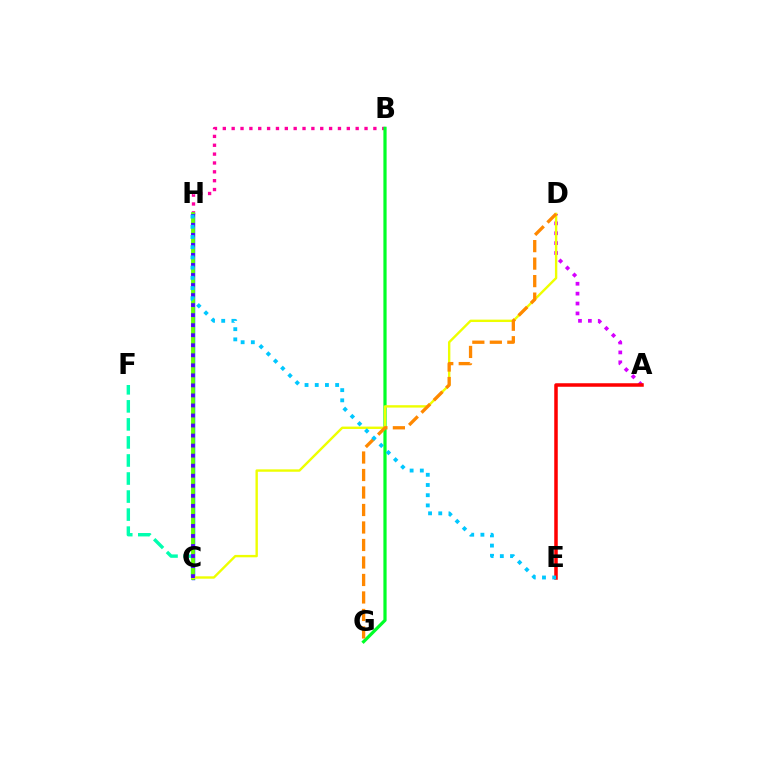{('B', 'H'): [{'color': '#ff00a0', 'line_style': 'dotted', 'thickness': 2.41}], ('C', 'H'): [{'color': '#003fff', 'line_style': 'solid', 'thickness': 2.48}, {'color': '#66ff00', 'line_style': 'solid', 'thickness': 2.71}, {'color': '#4f00ff', 'line_style': 'dotted', 'thickness': 2.73}], ('C', 'F'): [{'color': '#00ffaf', 'line_style': 'dashed', 'thickness': 2.45}], ('A', 'D'): [{'color': '#d600ff', 'line_style': 'dotted', 'thickness': 2.69}], ('B', 'G'): [{'color': '#00ff27', 'line_style': 'solid', 'thickness': 2.32}], ('C', 'D'): [{'color': '#eeff00', 'line_style': 'solid', 'thickness': 1.72}], ('A', 'E'): [{'color': '#ff0000', 'line_style': 'solid', 'thickness': 2.53}], ('D', 'G'): [{'color': '#ff8800', 'line_style': 'dashed', 'thickness': 2.38}], ('E', 'H'): [{'color': '#00c7ff', 'line_style': 'dotted', 'thickness': 2.77}]}